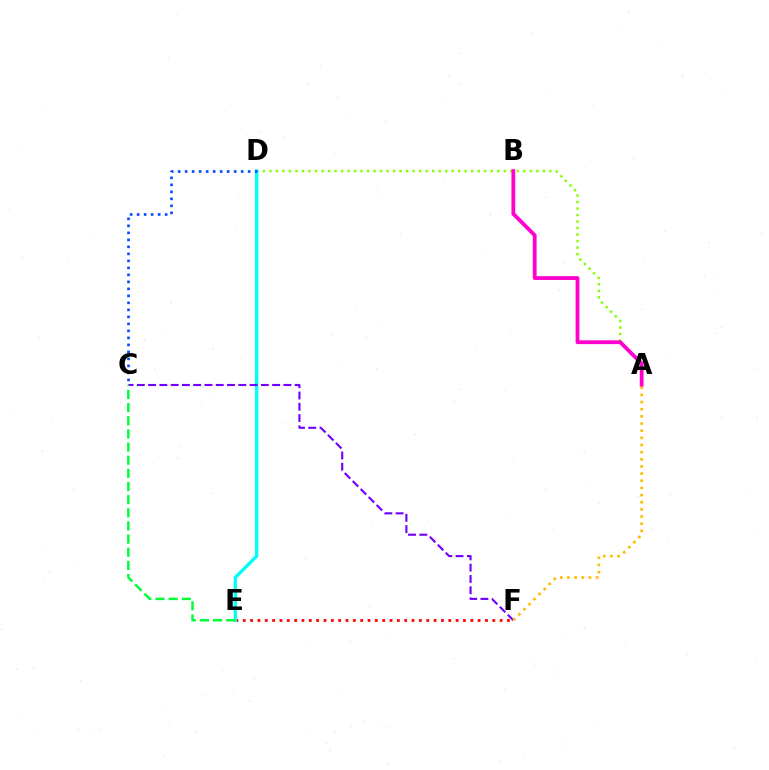{('A', 'D'): [{'color': '#84ff00', 'line_style': 'dotted', 'thickness': 1.77}], ('E', 'F'): [{'color': '#ff0000', 'line_style': 'dotted', 'thickness': 1.99}], ('D', 'E'): [{'color': '#00fff6', 'line_style': 'solid', 'thickness': 2.42}], ('A', 'B'): [{'color': '#ff00cf', 'line_style': 'solid', 'thickness': 2.74}], ('C', 'F'): [{'color': '#7200ff', 'line_style': 'dashed', 'thickness': 1.53}], ('C', 'E'): [{'color': '#00ff39', 'line_style': 'dashed', 'thickness': 1.79}], ('A', 'F'): [{'color': '#ffbd00', 'line_style': 'dotted', 'thickness': 1.94}], ('C', 'D'): [{'color': '#004bff', 'line_style': 'dotted', 'thickness': 1.9}]}